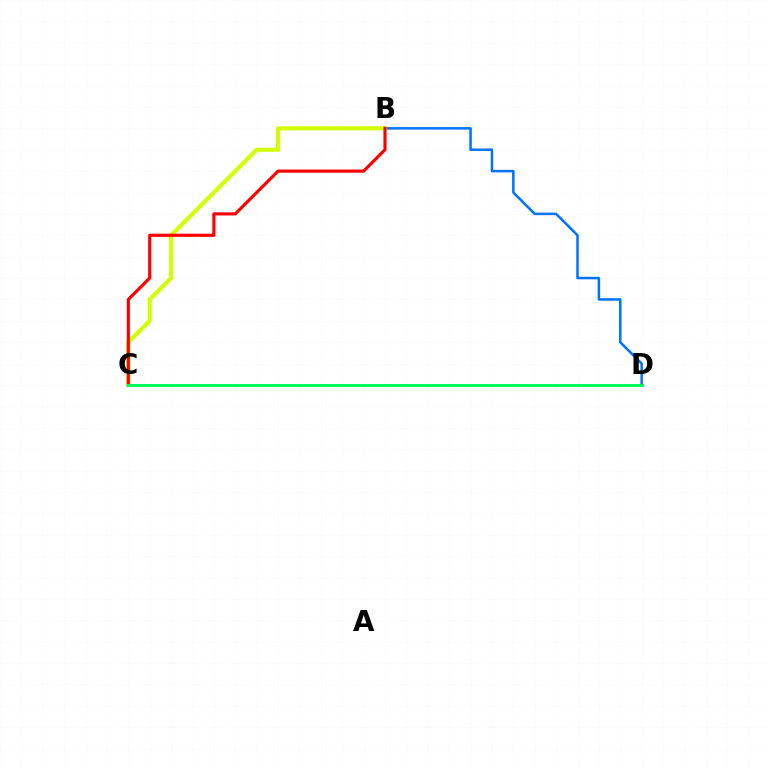{('B', 'D'): [{'color': '#0074ff', 'line_style': 'solid', 'thickness': 1.82}], ('C', 'D'): [{'color': '#b900ff', 'line_style': 'solid', 'thickness': 1.83}, {'color': '#00ff5c', 'line_style': 'solid', 'thickness': 2.11}], ('B', 'C'): [{'color': '#d1ff00', 'line_style': 'solid', 'thickness': 2.95}, {'color': '#ff0000', 'line_style': 'solid', 'thickness': 2.27}]}